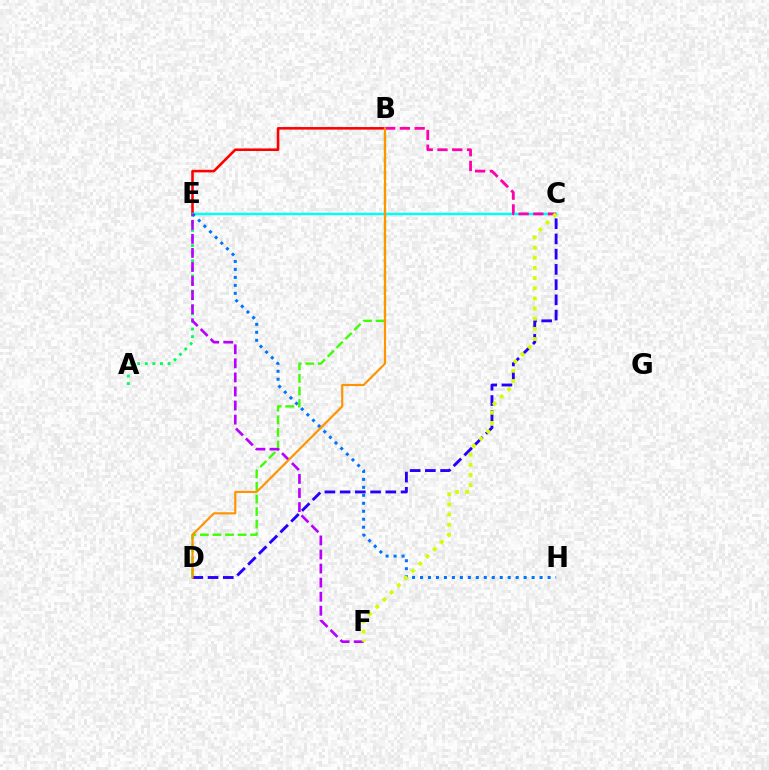{('B', 'E'): [{'color': '#ff0000', 'line_style': 'solid', 'thickness': 1.86}], ('B', 'D'): [{'color': '#3dff00', 'line_style': 'dashed', 'thickness': 1.71}, {'color': '#ff9400', 'line_style': 'solid', 'thickness': 1.56}], ('C', 'D'): [{'color': '#2500ff', 'line_style': 'dashed', 'thickness': 2.07}], ('A', 'E'): [{'color': '#00ff5c', 'line_style': 'dotted', 'thickness': 2.06}], ('C', 'E'): [{'color': '#00fff6', 'line_style': 'solid', 'thickness': 1.78}], ('B', 'C'): [{'color': '#ff00ac', 'line_style': 'dashed', 'thickness': 2.0}], ('E', 'H'): [{'color': '#0074ff', 'line_style': 'dotted', 'thickness': 2.17}], ('E', 'F'): [{'color': '#b900ff', 'line_style': 'dashed', 'thickness': 1.91}], ('C', 'F'): [{'color': '#d1ff00', 'line_style': 'dotted', 'thickness': 2.76}]}